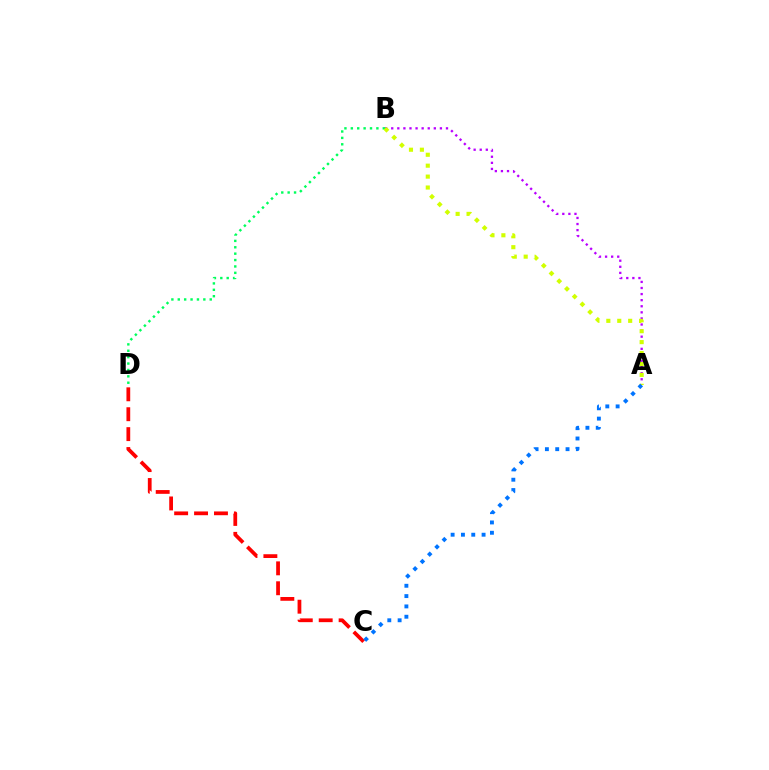{('A', 'B'): [{'color': '#b900ff', 'line_style': 'dotted', 'thickness': 1.65}, {'color': '#d1ff00', 'line_style': 'dotted', 'thickness': 2.97}], ('B', 'D'): [{'color': '#00ff5c', 'line_style': 'dotted', 'thickness': 1.74}], ('C', 'D'): [{'color': '#ff0000', 'line_style': 'dashed', 'thickness': 2.71}], ('A', 'C'): [{'color': '#0074ff', 'line_style': 'dotted', 'thickness': 2.8}]}